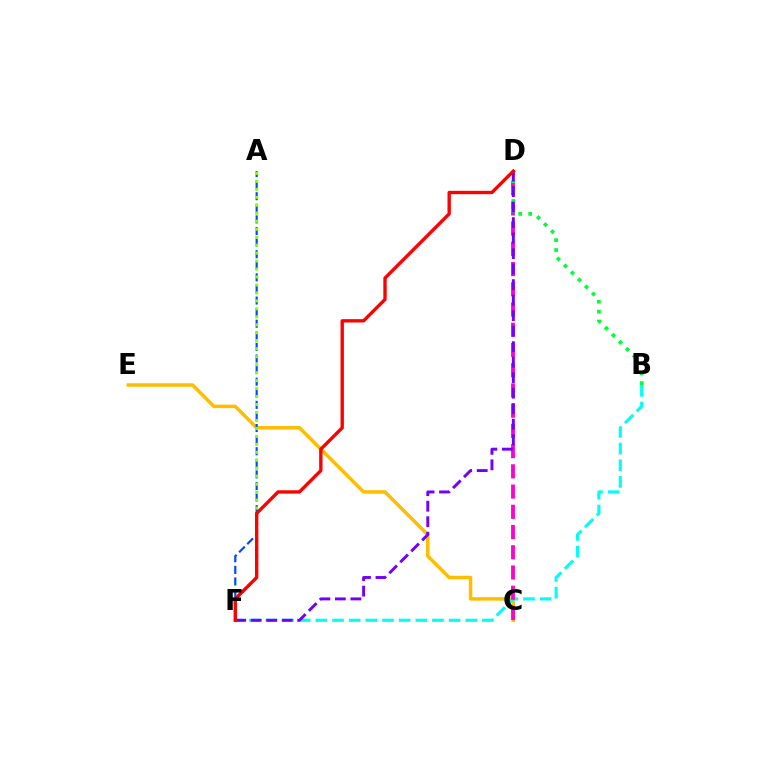{('C', 'E'): [{'color': '#ffbd00', 'line_style': 'solid', 'thickness': 2.52}], ('A', 'F'): [{'color': '#004bff', 'line_style': 'dashed', 'thickness': 1.57}, {'color': '#84ff00', 'line_style': 'dotted', 'thickness': 2.17}], ('B', 'F'): [{'color': '#00fff6', 'line_style': 'dashed', 'thickness': 2.26}], ('C', 'D'): [{'color': '#ff00cf', 'line_style': 'dashed', 'thickness': 2.75}], ('B', 'D'): [{'color': '#00ff39', 'line_style': 'dotted', 'thickness': 2.69}], ('D', 'F'): [{'color': '#7200ff', 'line_style': 'dashed', 'thickness': 2.11}, {'color': '#ff0000', 'line_style': 'solid', 'thickness': 2.42}]}